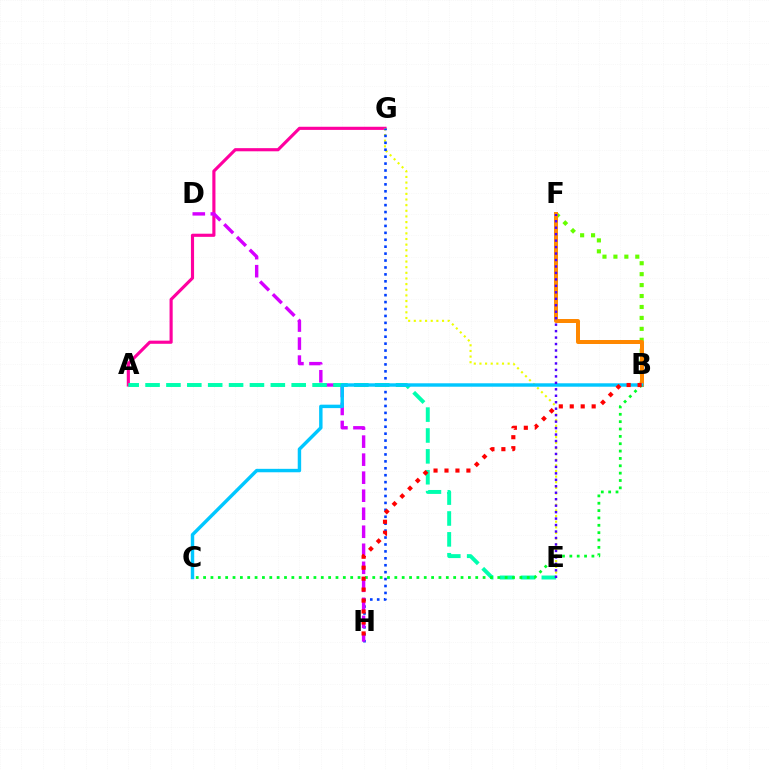{('A', 'G'): [{'color': '#ff00a0', 'line_style': 'solid', 'thickness': 2.26}], ('E', 'G'): [{'color': '#eeff00', 'line_style': 'dotted', 'thickness': 1.53}], ('B', 'F'): [{'color': '#66ff00', 'line_style': 'dotted', 'thickness': 2.97}, {'color': '#ff8800', 'line_style': 'solid', 'thickness': 2.87}], ('G', 'H'): [{'color': '#003fff', 'line_style': 'dotted', 'thickness': 1.88}], ('D', 'H'): [{'color': '#d600ff', 'line_style': 'dashed', 'thickness': 2.45}], ('A', 'E'): [{'color': '#00ffaf', 'line_style': 'dashed', 'thickness': 2.84}], ('B', 'C'): [{'color': '#00c7ff', 'line_style': 'solid', 'thickness': 2.47}, {'color': '#00ff27', 'line_style': 'dotted', 'thickness': 2.0}], ('B', 'H'): [{'color': '#ff0000', 'line_style': 'dotted', 'thickness': 2.98}], ('E', 'F'): [{'color': '#4f00ff', 'line_style': 'dotted', 'thickness': 1.76}]}